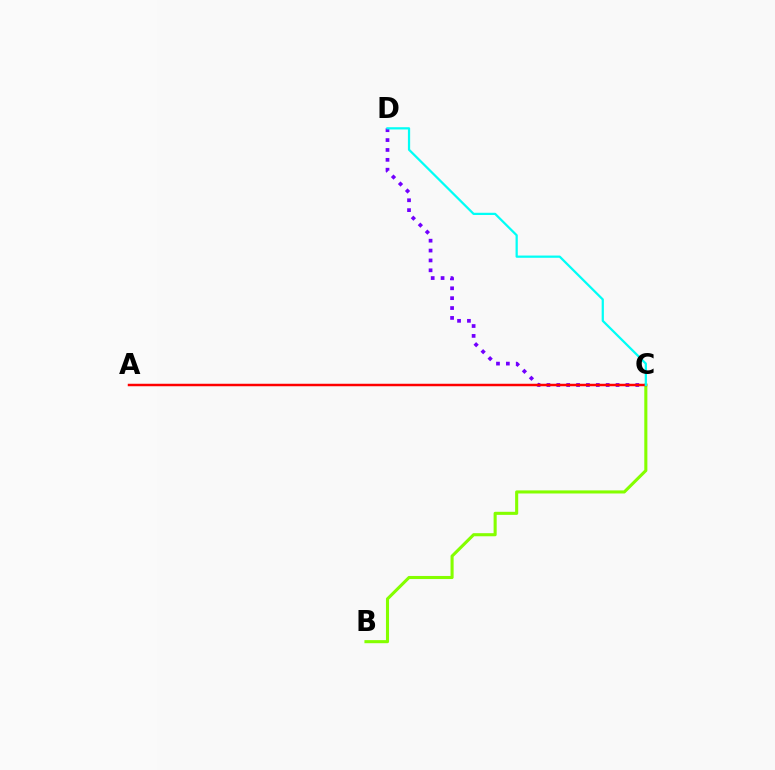{('C', 'D'): [{'color': '#7200ff', 'line_style': 'dotted', 'thickness': 2.68}, {'color': '#00fff6', 'line_style': 'solid', 'thickness': 1.61}], ('B', 'C'): [{'color': '#84ff00', 'line_style': 'solid', 'thickness': 2.22}], ('A', 'C'): [{'color': '#ff0000', 'line_style': 'solid', 'thickness': 1.78}]}